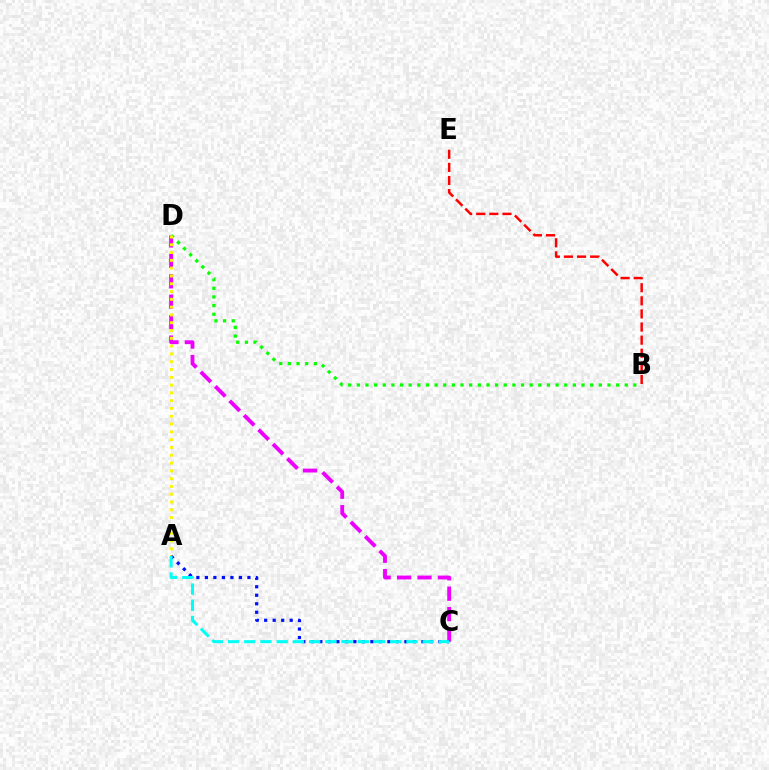{('B', 'E'): [{'color': '#ff0000', 'line_style': 'dashed', 'thickness': 1.78}], ('C', 'D'): [{'color': '#ee00ff', 'line_style': 'dashed', 'thickness': 2.77}], ('B', 'D'): [{'color': '#08ff00', 'line_style': 'dotted', 'thickness': 2.35}], ('A', 'D'): [{'color': '#fcf500', 'line_style': 'dotted', 'thickness': 2.12}], ('A', 'C'): [{'color': '#0010ff', 'line_style': 'dotted', 'thickness': 2.31}, {'color': '#00fff6', 'line_style': 'dashed', 'thickness': 2.2}]}